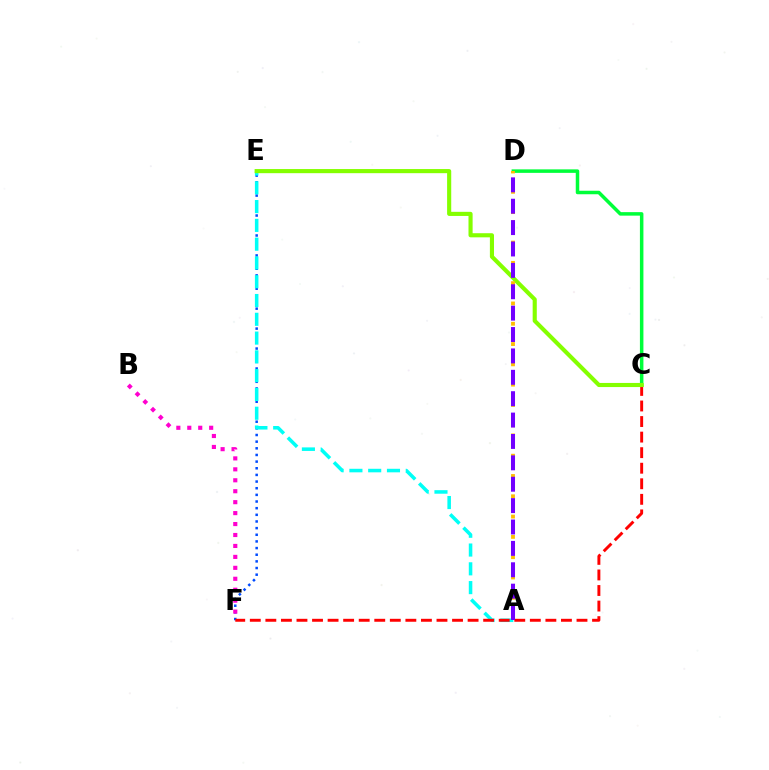{('C', 'D'): [{'color': '#00ff39', 'line_style': 'solid', 'thickness': 2.52}], ('E', 'F'): [{'color': '#004bff', 'line_style': 'dotted', 'thickness': 1.81}], ('A', 'E'): [{'color': '#00fff6', 'line_style': 'dashed', 'thickness': 2.55}], ('C', 'F'): [{'color': '#ff0000', 'line_style': 'dashed', 'thickness': 2.11}], ('C', 'E'): [{'color': '#84ff00', 'line_style': 'solid', 'thickness': 2.97}], ('A', 'D'): [{'color': '#ffbd00', 'line_style': 'dotted', 'thickness': 2.76}, {'color': '#7200ff', 'line_style': 'dashed', 'thickness': 2.91}], ('B', 'F'): [{'color': '#ff00cf', 'line_style': 'dotted', 'thickness': 2.97}]}